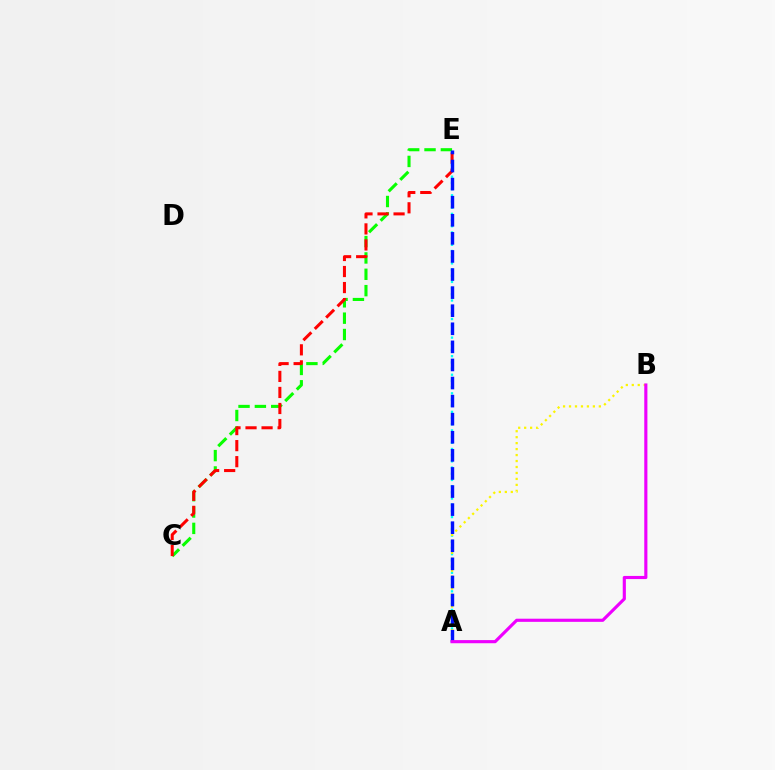{('C', 'E'): [{'color': '#08ff00', 'line_style': 'dashed', 'thickness': 2.22}, {'color': '#ff0000', 'line_style': 'dashed', 'thickness': 2.18}], ('A', 'E'): [{'color': '#00fff6', 'line_style': 'dotted', 'thickness': 1.68}, {'color': '#0010ff', 'line_style': 'dashed', 'thickness': 2.46}], ('A', 'B'): [{'color': '#fcf500', 'line_style': 'dotted', 'thickness': 1.62}, {'color': '#ee00ff', 'line_style': 'solid', 'thickness': 2.26}]}